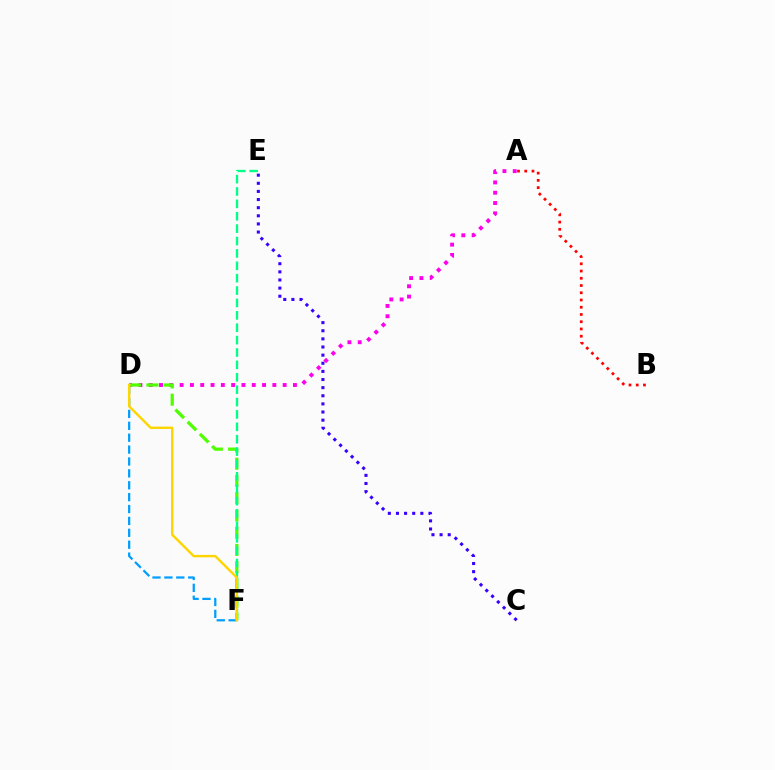{('A', 'D'): [{'color': '#ff00ed', 'line_style': 'dotted', 'thickness': 2.8}], ('D', 'F'): [{'color': '#009eff', 'line_style': 'dashed', 'thickness': 1.62}, {'color': '#4fff00', 'line_style': 'dashed', 'thickness': 2.34}, {'color': '#ffd500', 'line_style': 'solid', 'thickness': 1.73}], ('A', 'B'): [{'color': '#ff0000', 'line_style': 'dotted', 'thickness': 1.97}], ('E', 'F'): [{'color': '#00ff86', 'line_style': 'dashed', 'thickness': 1.68}], ('C', 'E'): [{'color': '#3700ff', 'line_style': 'dotted', 'thickness': 2.21}]}